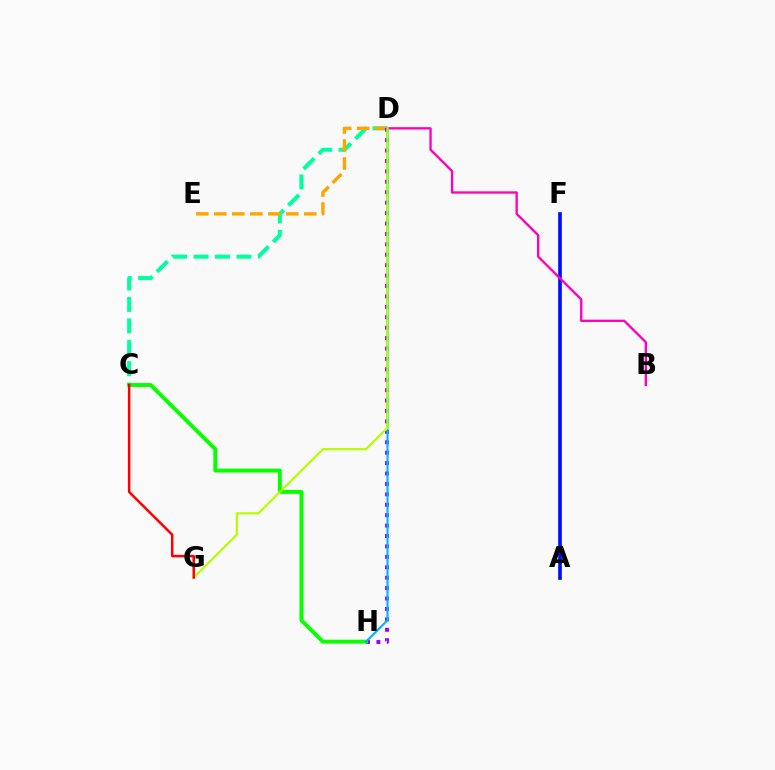{('C', 'D'): [{'color': '#00ff9d', 'line_style': 'dashed', 'thickness': 2.91}], ('A', 'F'): [{'color': '#0010ff', 'line_style': 'solid', 'thickness': 2.64}], ('D', 'E'): [{'color': '#ffa500', 'line_style': 'dashed', 'thickness': 2.44}], ('B', 'D'): [{'color': '#ff00bd', 'line_style': 'solid', 'thickness': 1.69}], ('D', 'H'): [{'color': '#9b00ff', 'line_style': 'dotted', 'thickness': 2.83}, {'color': '#00b5ff', 'line_style': 'solid', 'thickness': 1.55}], ('C', 'H'): [{'color': '#08ff00', 'line_style': 'solid', 'thickness': 2.82}], ('D', 'G'): [{'color': '#b3ff00', 'line_style': 'solid', 'thickness': 1.6}], ('C', 'G'): [{'color': '#ff0000', 'line_style': 'solid', 'thickness': 1.8}]}